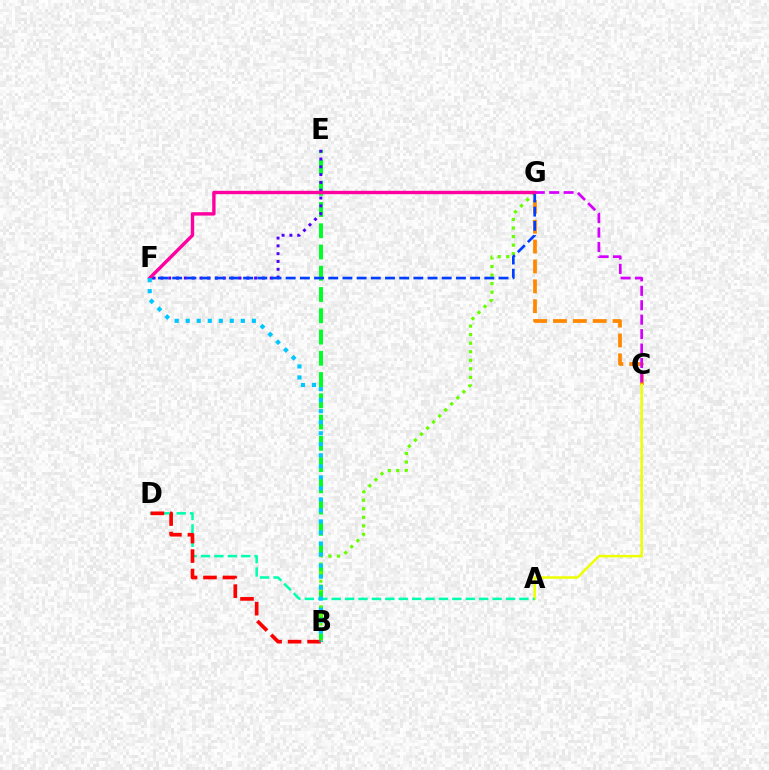{('C', 'G'): [{'color': '#ff8800', 'line_style': 'dashed', 'thickness': 2.7}, {'color': '#d600ff', 'line_style': 'dashed', 'thickness': 1.96}], ('B', 'E'): [{'color': '#00ff27', 'line_style': 'dashed', 'thickness': 2.89}], ('A', 'C'): [{'color': '#eeff00', 'line_style': 'solid', 'thickness': 1.81}], ('E', 'F'): [{'color': '#4f00ff', 'line_style': 'dotted', 'thickness': 2.12}], ('B', 'G'): [{'color': '#66ff00', 'line_style': 'dotted', 'thickness': 2.32}], ('F', 'G'): [{'color': '#003fff', 'line_style': 'dashed', 'thickness': 1.93}, {'color': '#ff00a0', 'line_style': 'solid', 'thickness': 2.44}], ('A', 'D'): [{'color': '#00ffaf', 'line_style': 'dashed', 'thickness': 1.82}], ('B', 'D'): [{'color': '#ff0000', 'line_style': 'dashed', 'thickness': 2.64}], ('B', 'F'): [{'color': '#00c7ff', 'line_style': 'dotted', 'thickness': 3.0}]}